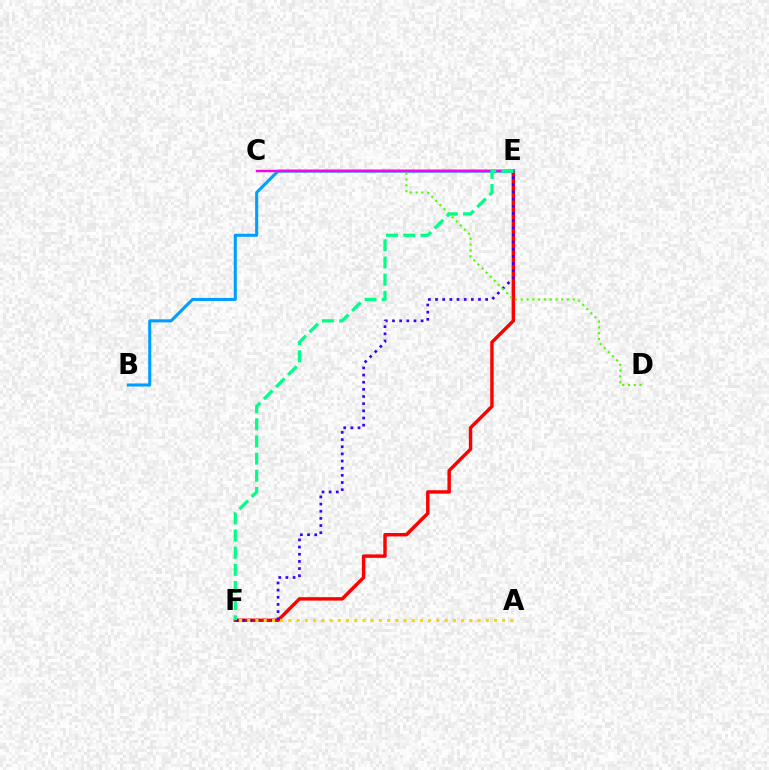{('E', 'F'): [{'color': '#ff0000', 'line_style': 'solid', 'thickness': 2.47}, {'color': '#3700ff', 'line_style': 'dotted', 'thickness': 1.94}, {'color': '#00ff86', 'line_style': 'dashed', 'thickness': 2.33}], ('B', 'E'): [{'color': '#009eff', 'line_style': 'solid', 'thickness': 2.2}], ('A', 'F'): [{'color': '#ffd500', 'line_style': 'dotted', 'thickness': 2.23}], ('C', 'D'): [{'color': '#4fff00', 'line_style': 'dotted', 'thickness': 1.57}], ('C', 'E'): [{'color': '#ff00ed', 'line_style': 'solid', 'thickness': 1.75}]}